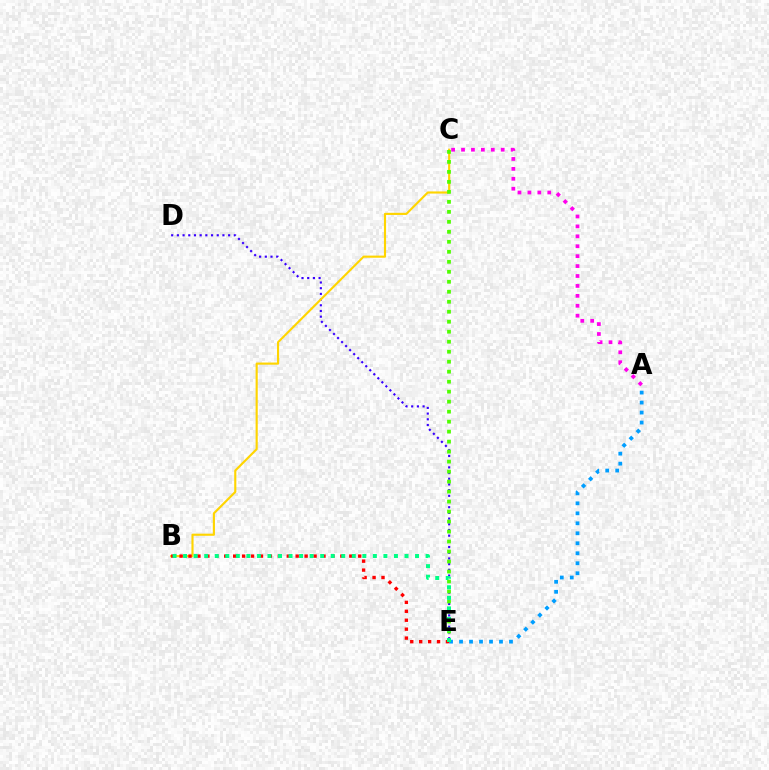{('D', 'E'): [{'color': '#3700ff', 'line_style': 'dotted', 'thickness': 1.55}], ('B', 'C'): [{'color': '#ffd500', 'line_style': 'solid', 'thickness': 1.54}], ('A', 'E'): [{'color': '#009eff', 'line_style': 'dotted', 'thickness': 2.71}], ('B', 'E'): [{'color': '#ff0000', 'line_style': 'dotted', 'thickness': 2.43}, {'color': '#00ff86', 'line_style': 'dotted', 'thickness': 2.86}], ('C', 'E'): [{'color': '#4fff00', 'line_style': 'dotted', 'thickness': 2.71}], ('A', 'C'): [{'color': '#ff00ed', 'line_style': 'dotted', 'thickness': 2.7}]}